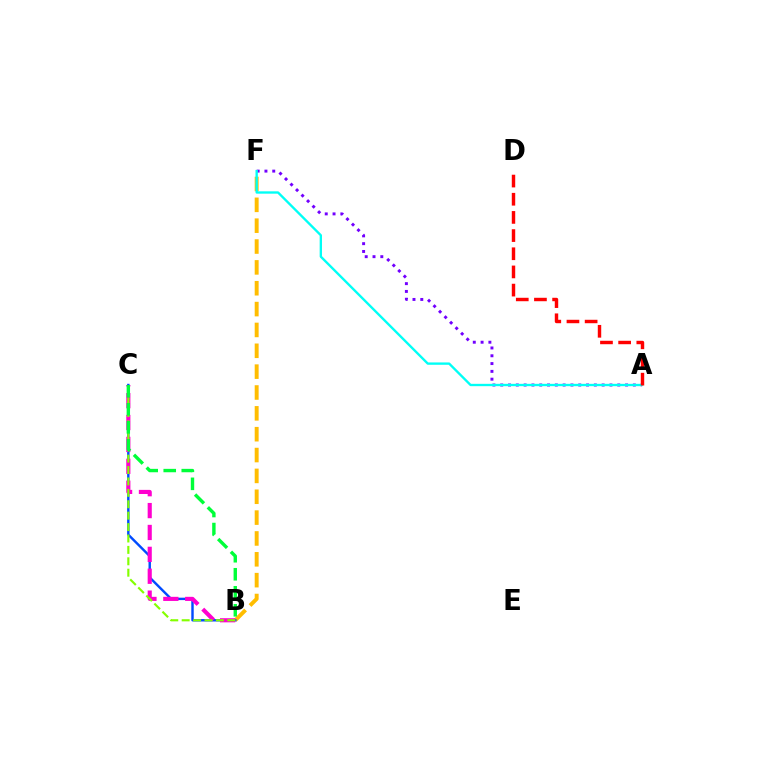{('A', 'F'): [{'color': '#7200ff', 'line_style': 'dotted', 'thickness': 2.12}, {'color': '#00fff6', 'line_style': 'solid', 'thickness': 1.69}], ('B', 'F'): [{'color': '#ffbd00', 'line_style': 'dashed', 'thickness': 2.83}], ('B', 'C'): [{'color': '#004bff', 'line_style': 'solid', 'thickness': 1.74}, {'color': '#ff00cf', 'line_style': 'dashed', 'thickness': 2.97}, {'color': '#84ff00', 'line_style': 'dashed', 'thickness': 1.55}, {'color': '#00ff39', 'line_style': 'dashed', 'thickness': 2.45}], ('A', 'D'): [{'color': '#ff0000', 'line_style': 'dashed', 'thickness': 2.47}]}